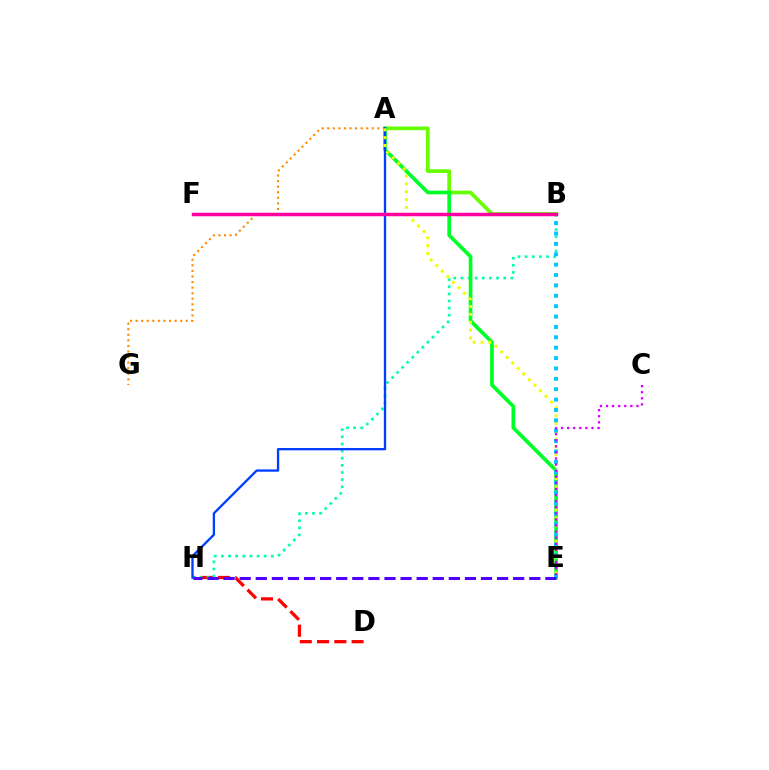{('A', 'G'): [{'color': '#ff8800', 'line_style': 'dotted', 'thickness': 1.51}], ('A', 'B'): [{'color': '#66ff00', 'line_style': 'solid', 'thickness': 2.66}], ('D', 'H'): [{'color': '#ff0000', 'line_style': 'dashed', 'thickness': 2.35}], ('B', 'H'): [{'color': '#00ffaf', 'line_style': 'dotted', 'thickness': 1.94}], ('A', 'E'): [{'color': '#00ff27', 'line_style': 'solid', 'thickness': 2.65}, {'color': '#eeff00', 'line_style': 'dotted', 'thickness': 2.13}], ('A', 'H'): [{'color': '#003fff', 'line_style': 'solid', 'thickness': 1.67}], ('B', 'E'): [{'color': '#00c7ff', 'line_style': 'dotted', 'thickness': 2.82}], ('C', 'E'): [{'color': '#d600ff', 'line_style': 'dotted', 'thickness': 1.65}], ('B', 'F'): [{'color': '#ff00a0', 'line_style': 'solid', 'thickness': 2.5}], ('E', 'H'): [{'color': '#4f00ff', 'line_style': 'dashed', 'thickness': 2.19}]}